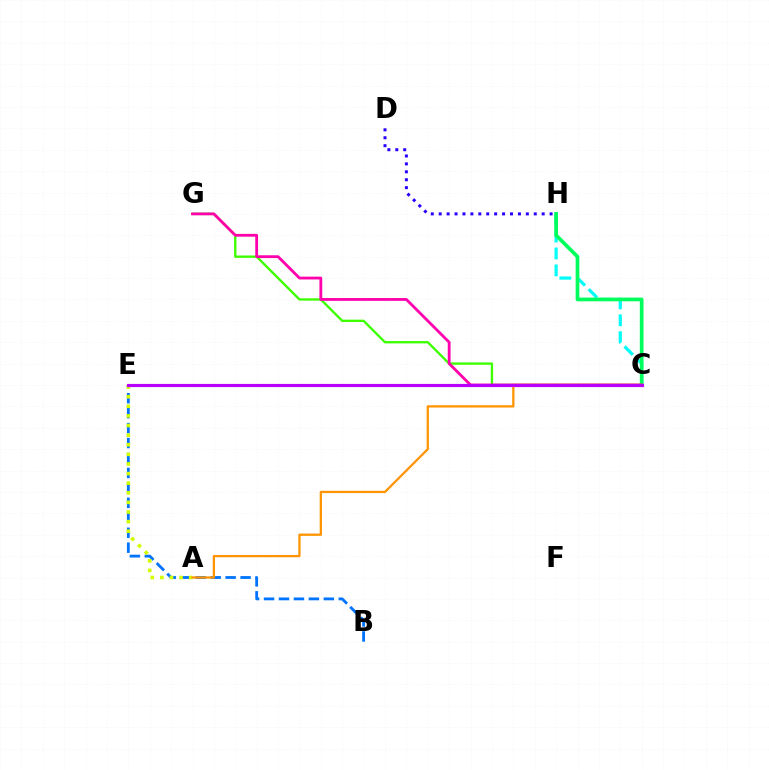{('B', 'E'): [{'color': '#0074ff', 'line_style': 'dashed', 'thickness': 2.03}], ('C', 'H'): [{'color': '#00fff6', 'line_style': 'dashed', 'thickness': 2.3}, {'color': '#00ff5c', 'line_style': 'solid', 'thickness': 2.68}], ('A', 'E'): [{'color': '#d1ff00', 'line_style': 'dotted', 'thickness': 2.61}], ('C', 'G'): [{'color': '#3dff00', 'line_style': 'solid', 'thickness': 1.69}, {'color': '#ff00ac', 'line_style': 'solid', 'thickness': 2.02}], ('D', 'H'): [{'color': '#2500ff', 'line_style': 'dotted', 'thickness': 2.15}], ('C', 'E'): [{'color': '#ff0000', 'line_style': 'dashed', 'thickness': 2.16}, {'color': '#b900ff', 'line_style': 'solid', 'thickness': 2.28}], ('A', 'C'): [{'color': '#ff9400', 'line_style': 'solid', 'thickness': 1.64}]}